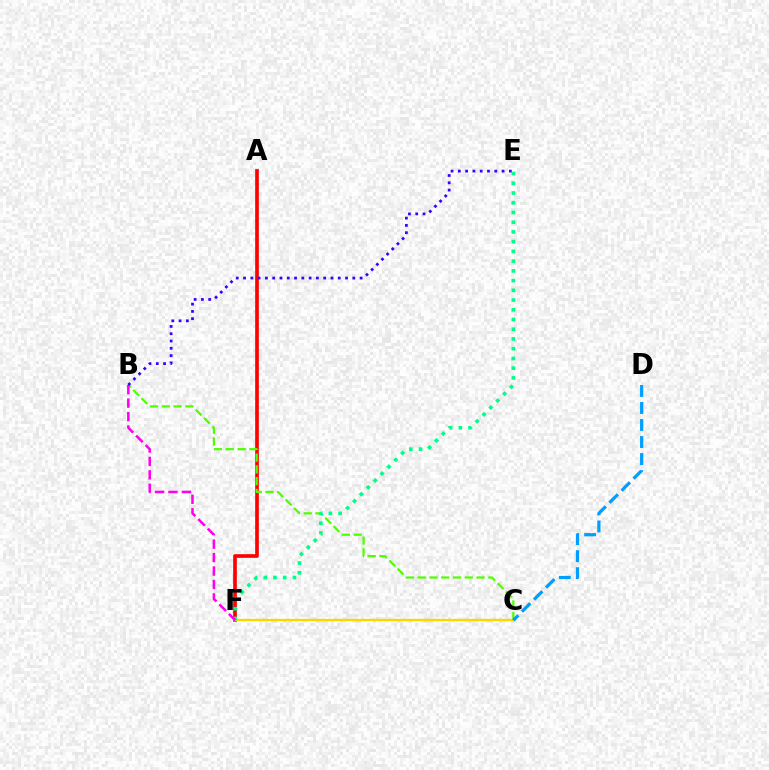{('A', 'F'): [{'color': '#ff0000', 'line_style': 'solid', 'thickness': 2.64}], ('B', 'C'): [{'color': '#4fff00', 'line_style': 'dashed', 'thickness': 1.6}], ('C', 'F'): [{'color': '#ffd500', 'line_style': 'solid', 'thickness': 1.67}], ('C', 'D'): [{'color': '#009eff', 'line_style': 'dashed', 'thickness': 2.31}], ('E', 'F'): [{'color': '#00ff86', 'line_style': 'dotted', 'thickness': 2.64}], ('B', 'F'): [{'color': '#ff00ed', 'line_style': 'dashed', 'thickness': 1.83}], ('B', 'E'): [{'color': '#3700ff', 'line_style': 'dotted', 'thickness': 1.98}]}